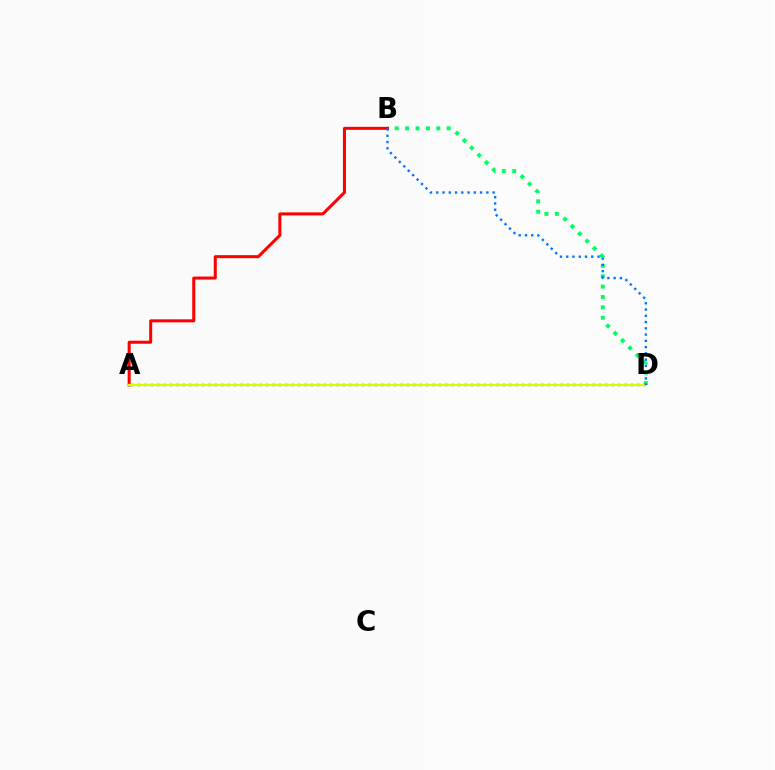{('B', 'D'): [{'color': '#00ff5c', 'line_style': 'dotted', 'thickness': 2.82}, {'color': '#0074ff', 'line_style': 'dotted', 'thickness': 1.7}], ('A', 'B'): [{'color': '#ff0000', 'line_style': 'solid', 'thickness': 2.18}], ('A', 'D'): [{'color': '#b900ff', 'line_style': 'dotted', 'thickness': 1.74}, {'color': '#d1ff00', 'line_style': 'solid', 'thickness': 1.67}]}